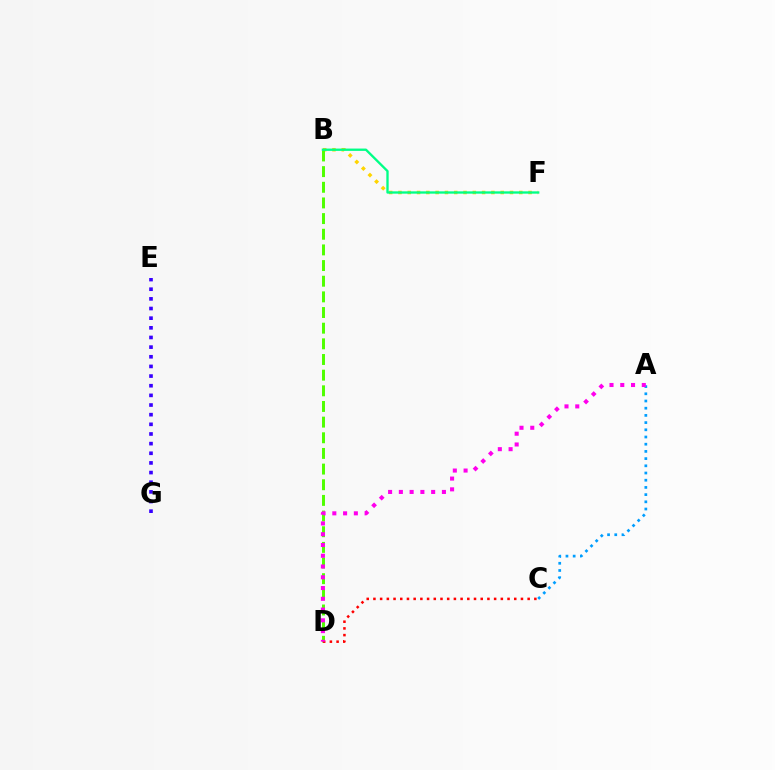{('B', 'F'): [{'color': '#ffd500', 'line_style': 'dotted', 'thickness': 2.53}, {'color': '#00ff86', 'line_style': 'solid', 'thickness': 1.68}], ('B', 'D'): [{'color': '#4fff00', 'line_style': 'dashed', 'thickness': 2.13}], ('E', 'G'): [{'color': '#3700ff', 'line_style': 'dotted', 'thickness': 2.62}], ('C', 'D'): [{'color': '#ff0000', 'line_style': 'dotted', 'thickness': 1.82}], ('A', 'C'): [{'color': '#009eff', 'line_style': 'dotted', 'thickness': 1.96}], ('A', 'D'): [{'color': '#ff00ed', 'line_style': 'dotted', 'thickness': 2.92}]}